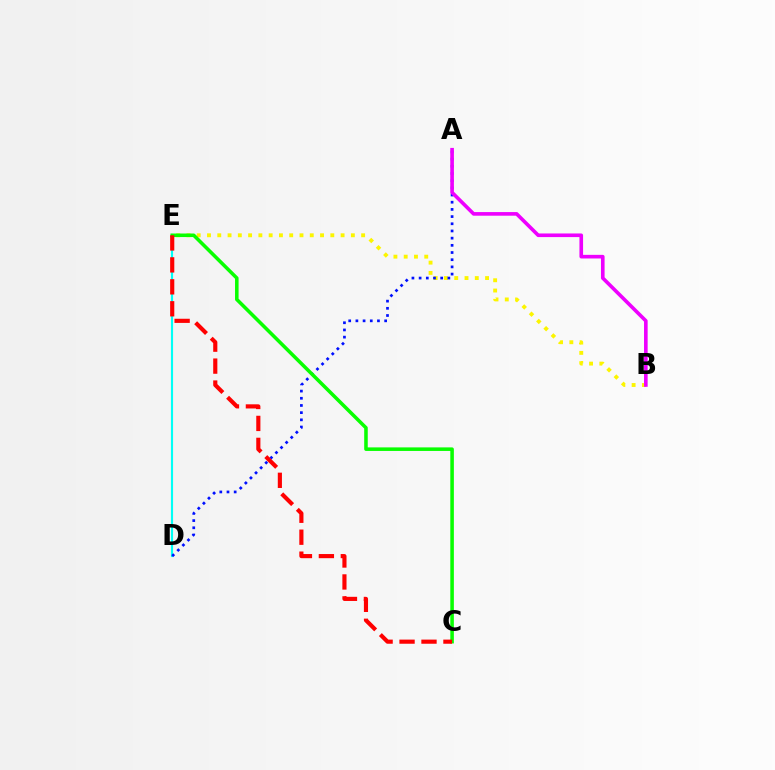{('B', 'E'): [{'color': '#fcf500', 'line_style': 'dotted', 'thickness': 2.79}], ('D', 'E'): [{'color': '#00fff6', 'line_style': 'solid', 'thickness': 1.53}], ('A', 'D'): [{'color': '#0010ff', 'line_style': 'dotted', 'thickness': 1.95}], ('A', 'B'): [{'color': '#ee00ff', 'line_style': 'solid', 'thickness': 2.61}], ('C', 'E'): [{'color': '#08ff00', 'line_style': 'solid', 'thickness': 2.55}, {'color': '#ff0000', 'line_style': 'dashed', 'thickness': 2.98}]}